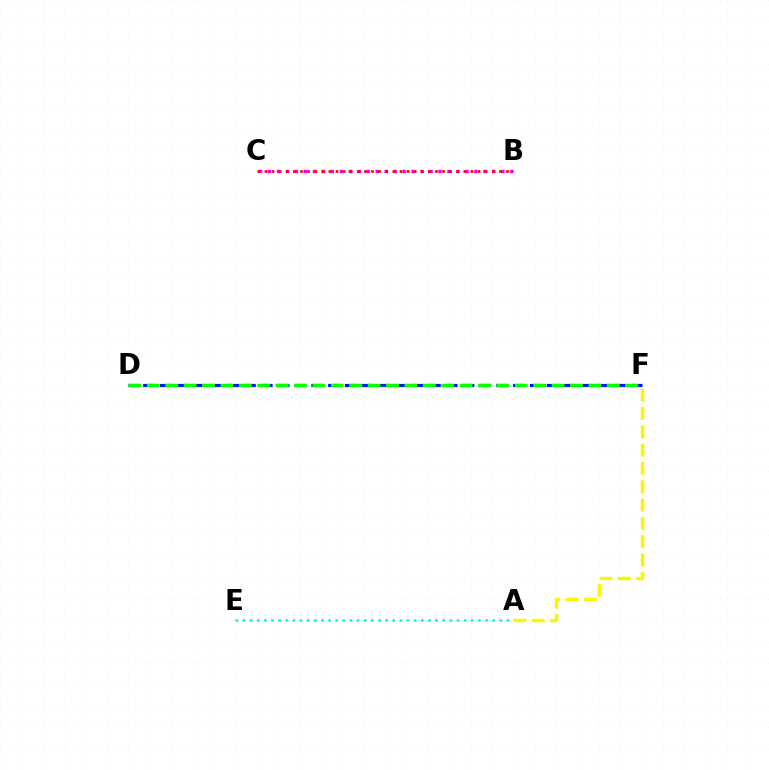{('B', 'C'): [{'color': '#ee00ff', 'line_style': 'dotted', 'thickness': 2.44}, {'color': '#ff0000', 'line_style': 'dotted', 'thickness': 1.93}], ('D', 'F'): [{'color': '#0010ff', 'line_style': 'dashed', 'thickness': 2.28}, {'color': '#08ff00', 'line_style': 'dashed', 'thickness': 2.5}], ('A', 'F'): [{'color': '#fcf500', 'line_style': 'dashed', 'thickness': 2.49}], ('A', 'E'): [{'color': '#00fff6', 'line_style': 'dotted', 'thickness': 1.94}]}